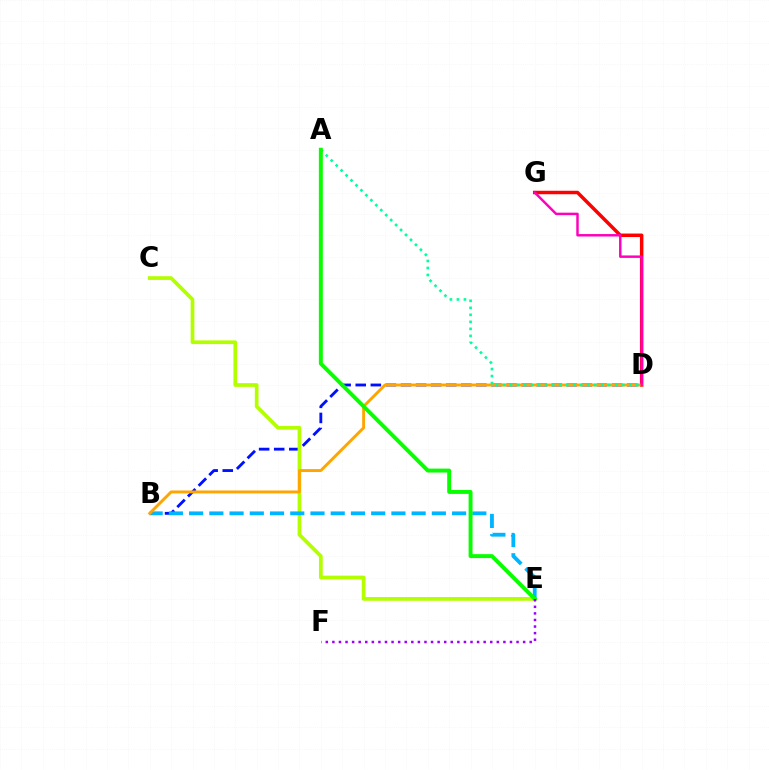{('B', 'D'): [{'color': '#0010ff', 'line_style': 'dashed', 'thickness': 2.05}, {'color': '#ffa500', 'line_style': 'solid', 'thickness': 2.1}], ('C', 'E'): [{'color': '#b3ff00', 'line_style': 'solid', 'thickness': 2.68}], ('D', 'G'): [{'color': '#ff0000', 'line_style': 'solid', 'thickness': 2.51}, {'color': '#ff00bd', 'line_style': 'solid', 'thickness': 1.77}], ('B', 'E'): [{'color': '#00b5ff', 'line_style': 'dashed', 'thickness': 2.75}], ('A', 'D'): [{'color': '#00ff9d', 'line_style': 'dotted', 'thickness': 1.9}], ('A', 'E'): [{'color': '#08ff00', 'line_style': 'solid', 'thickness': 2.83}], ('E', 'F'): [{'color': '#9b00ff', 'line_style': 'dotted', 'thickness': 1.79}]}